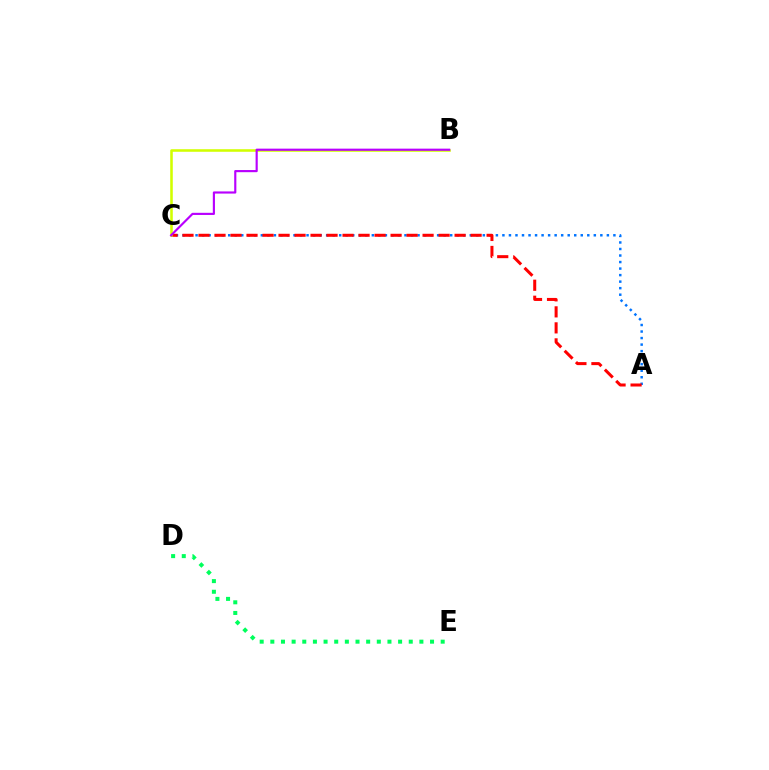{('A', 'C'): [{'color': '#0074ff', 'line_style': 'dotted', 'thickness': 1.77}, {'color': '#ff0000', 'line_style': 'dashed', 'thickness': 2.17}], ('D', 'E'): [{'color': '#00ff5c', 'line_style': 'dotted', 'thickness': 2.89}], ('B', 'C'): [{'color': '#d1ff00', 'line_style': 'solid', 'thickness': 1.85}, {'color': '#b900ff', 'line_style': 'solid', 'thickness': 1.55}]}